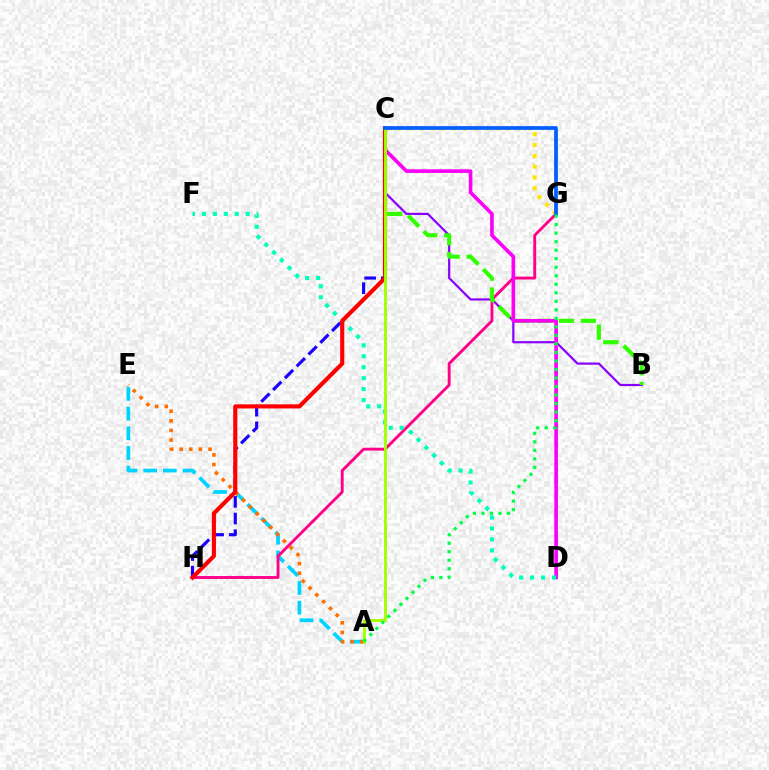{('A', 'E'): [{'color': '#00d3ff', 'line_style': 'dashed', 'thickness': 2.68}, {'color': '#ff7000', 'line_style': 'dotted', 'thickness': 2.61}], ('C', 'H'): [{'color': '#1900ff', 'line_style': 'dashed', 'thickness': 2.27}, {'color': '#ff0000', 'line_style': 'solid', 'thickness': 2.97}], ('B', 'C'): [{'color': '#8a00ff', 'line_style': 'solid', 'thickness': 1.58}, {'color': '#31ff00', 'line_style': 'dashed', 'thickness': 2.98}], ('G', 'H'): [{'color': '#ff0088', 'line_style': 'solid', 'thickness': 2.08}], ('C', 'D'): [{'color': '#fa00f9', 'line_style': 'solid', 'thickness': 2.62}], ('D', 'F'): [{'color': '#00ffbb', 'line_style': 'dotted', 'thickness': 2.98}], ('C', 'G'): [{'color': '#ffe600', 'line_style': 'dotted', 'thickness': 2.94}, {'color': '#005dff', 'line_style': 'solid', 'thickness': 2.68}], ('A', 'C'): [{'color': '#a2ff00', 'line_style': 'solid', 'thickness': 2.07}], ('A', 'G'): [{'color': '#00ff45', 'line_style': 'dotted', 'thickness': 2.31}]}